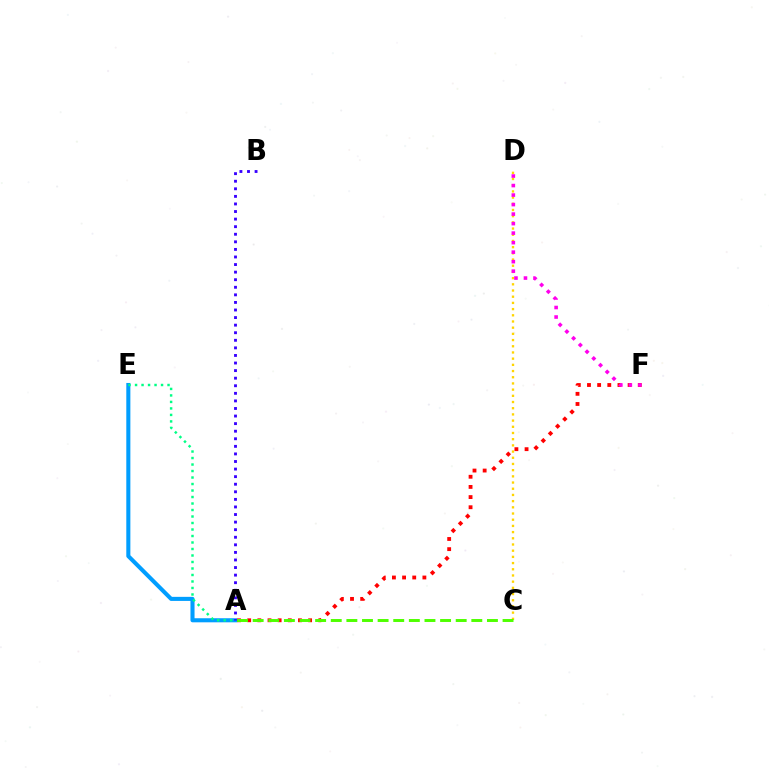{('C', 'D'): [{'color': '#ffd500', 'line_style': 'dotted', 'thickness': 1.68}], ('A', 'E'): [{'color': '#009eff', 'line_style': 'solid', 'thickness': 2.93}, {'color': '#00ff86', 'line_style': 'dotted', 'thickness': 1.77}], ('A', 'F'): [{'color': '#ff0000', 'line_style': 'dotted', 'thickness': 2.76}], ('D', 'F'): [{'color': '#ff00ed', 'line_style': 'dotted', 'thickness': 2.58}], ('A', 'B'): [{'color': '#3700ff', 'line_style': 'dotted', 'thickness': 2.06}], ('A', 'C'): [{'color': '#4fff00', 'line_style': 'dashed', 'thickness': 2.12}]}